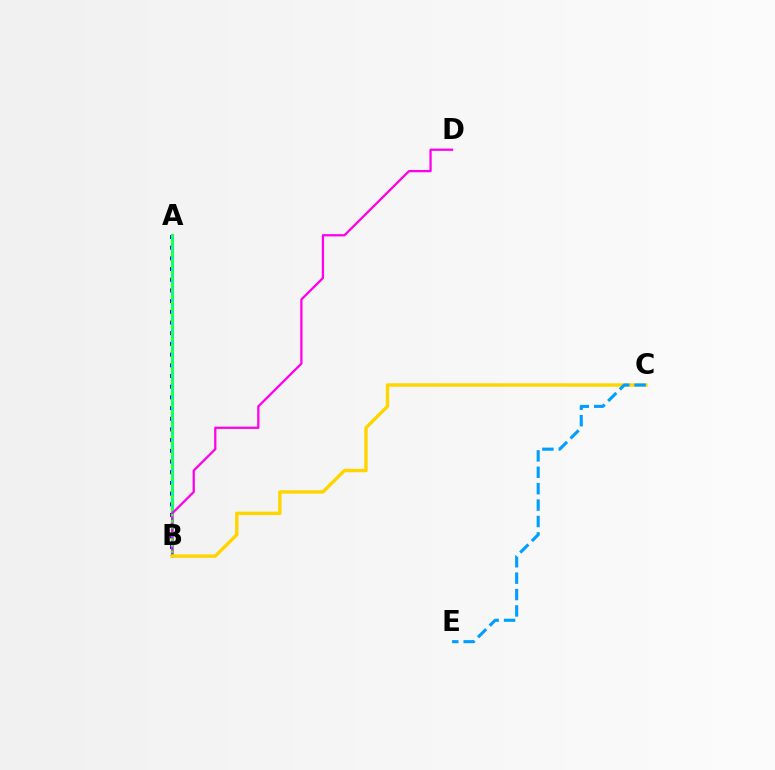{('A', 'B'): [{'color': '#3700ff', 'line_style': 'dotted', 'thickness': 2.9}, {'color': '#ff0000', 'line_style': 'dashed', 'thickness': 2.07}, {'color': '#00ff86', 'line_style': 'solid', 'thickness': 2.21}, {'color': '#4fff00', 'line_style': 'dotted', 'thickness': 1.65}], ('B', 'D'): [{'color': '#ff00ed', 'line_style': 'solid', 'thickness': 1.63}], ('B', 'C'): [{'color': '#ffd500', 'line_style': 'solid', 'thickness': 2.45}], ('C', 'E'): [{'color': '#009eff', 'line_style': 'dashed', 'thickness': 2.23}]}